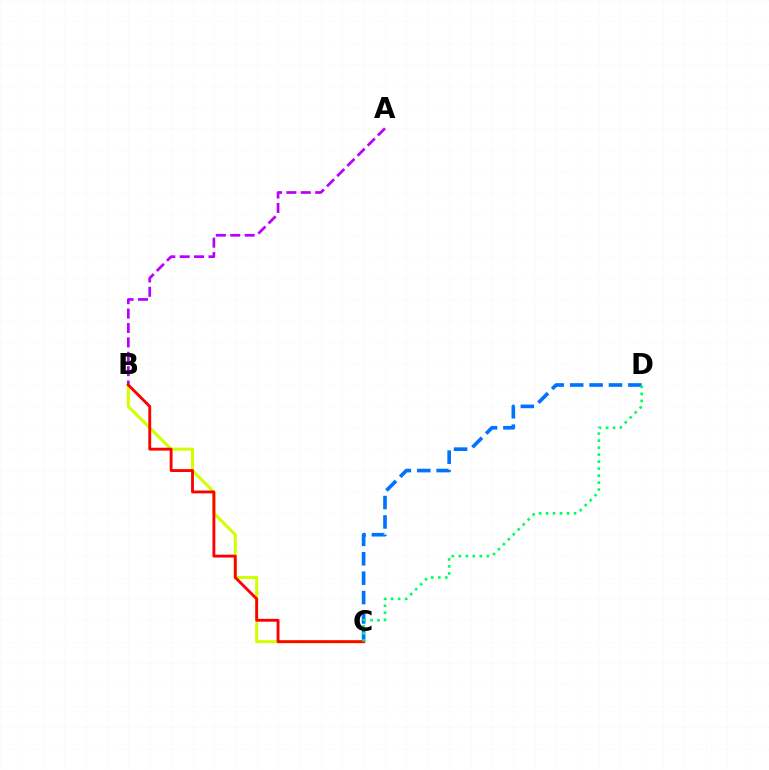{('B', 'C'): [{'color': '#d1ff00', 'line_style': 'solid', 'thickness': 2.2}, {'color': '#ff0000', 'line_style': 'solid', 'thickness': 2.06}], ('A', 'B'): [{'color': '#b900ff', 'line_style': 'dashed', 'thickness': 1.96}], ('C', 'D'): [{'color': '#0074ff', 'line_style': 'dashed', 'thickness': 2.64}, {'color': '#00ff5c', 'line_style': 'dotted', 'thickness': 1.9}]}